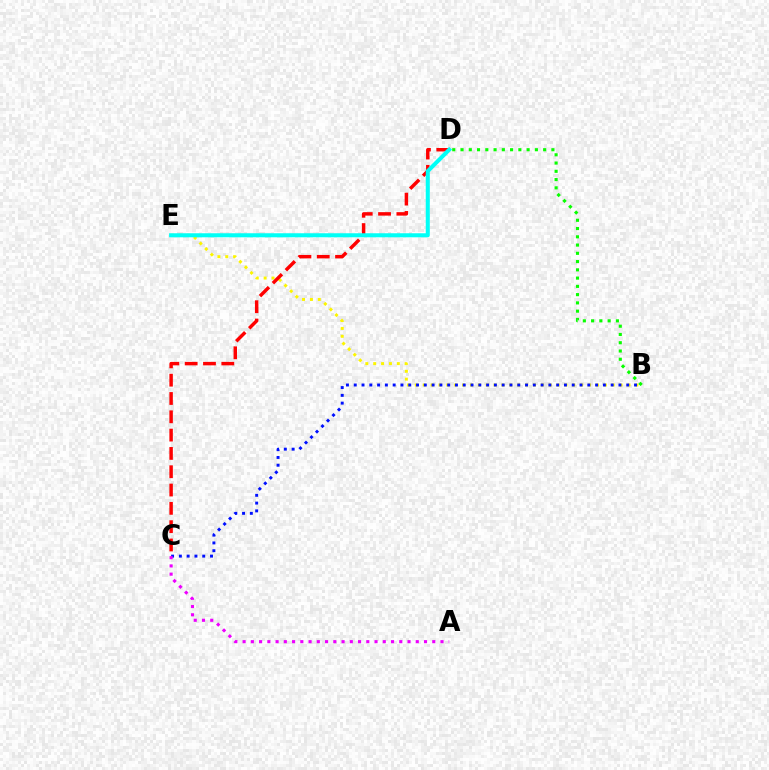{('B', 'E'): [{'color': '#fcf500', 'line_style': 'dotted', 'thickness': 2.14}], ('B', 'C'): [{'color': '#0010ff', 'line_style': 'dotted', 'thickness': 2.12}], ('C', 'D'): [{'color': '#ff0000', 'line_style': 'dashed', 'thickness': 2.49}], ('A', 'C'): [{'color': '#ee00ff', 'line_style': 'dotted', 'thickness': 2.24}], ('D', 'E'): [{'color': '#00fff6', 'line_style': 'solid', 'thickness': 2.91}], ('B', 'D'): [{'color': '#08ff00', 'line_style': 'dotted', 'thickness': 2.24}]}